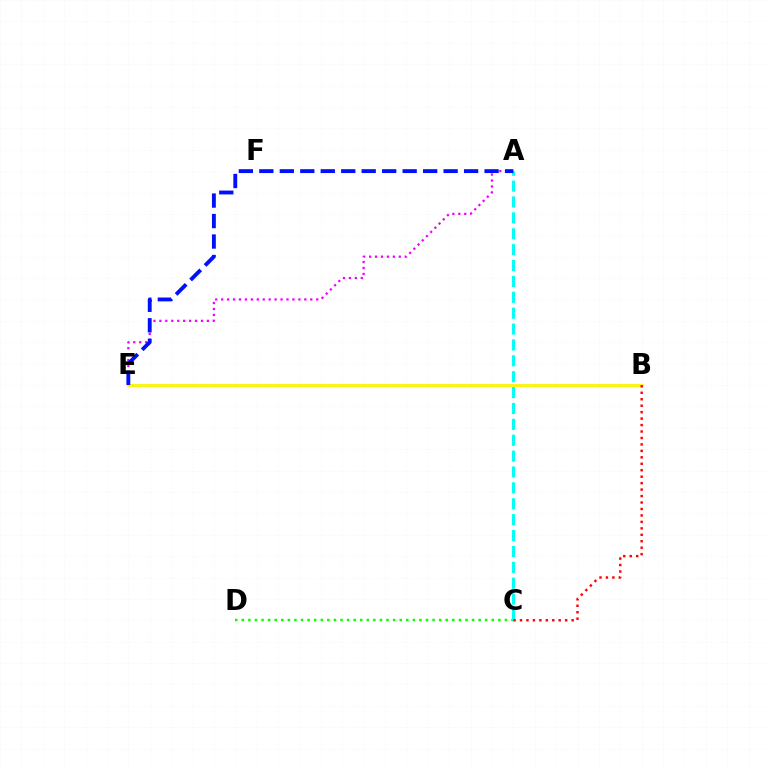{('A', 'E'): [{'color': '#ee00ff', 'line_style': 'dotted', 'thickness': 1.61}, {'color': '#0010ff', 'line_style': 'dashed', 'thickness': 2.78}], ('C', 'D'): [{'color': '#08ff00', 'line_style': 'dotted', 'thickness': 1.79}], ('A', 'C'): [{'color': '#00fff6', 'line_style': 'dashed', 'thickness': 2.16}], ('B', 'E'): [{'color': '#fcf500', 'line_style': 'solid', 'thickness': 2.02}], ('B', 'C'): [{'color': '#ff0000', 'line_style': 'dotted', 'thickness': 1.75}]}